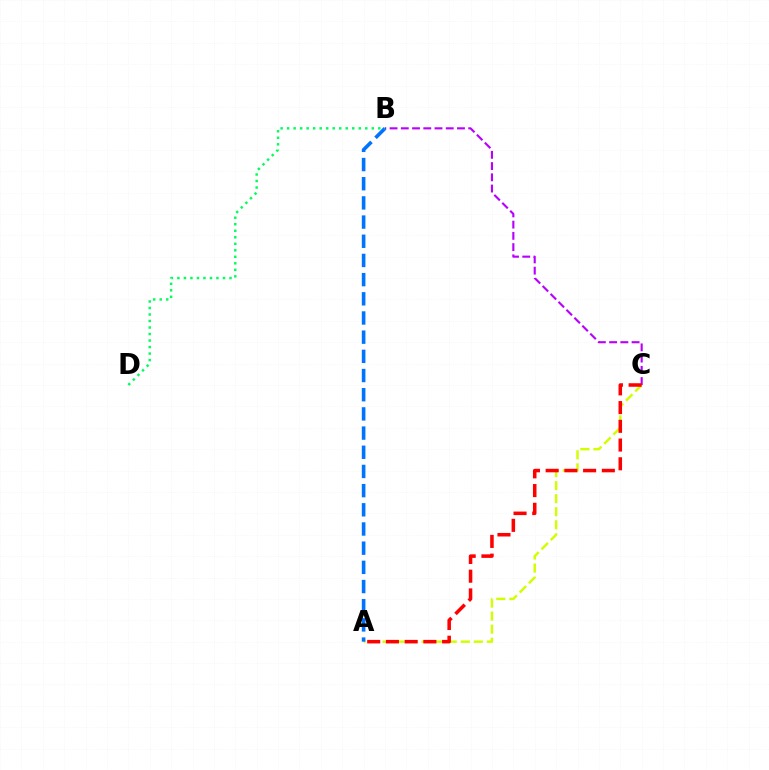{('A', 'C'): [{'color': '#d1ff00', 'line_style': 'dashed', 'thickness': 1.77}, {'color': '#ff0000', 'line_style': 'dashed', 'thickness': 2.54}], ('B', 'C'): [{'color': '#b900ff', 'line_style': 'dashed', 'thickness': 1.53}], ('A', 'B'): [{'color': '#0074ff', 'line_style': 'dashed', 'thickness': 2.61}], ('B', 'D'): [{'color': '#00ff5c', 'line_style': 'dotted', 'thickness': 1.77}]}